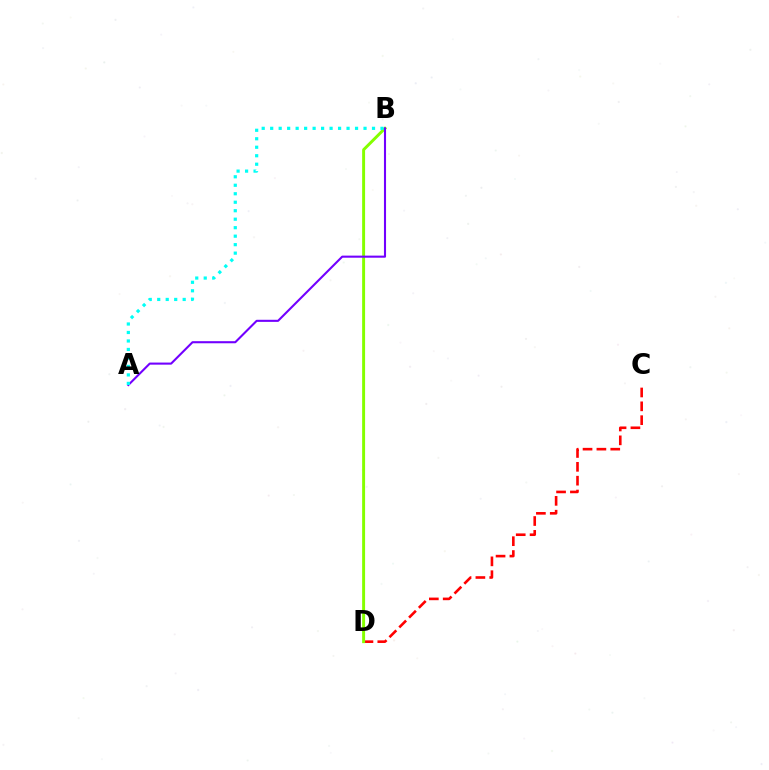{('C', 'D'): [{'color': '#ff0000', 'line_style': 'dashed', 'thickness': 1.88}], ('B', 'D'): [{'color': '#84ff00', 'line_style': 'solid', 'thickness': 2.12}], ('A', 'B'): [{'color': '#7200ff', 'line_style': 'solid', 'thickness': 1.51}, {'color': '#00fff6', 'line_style': 'dotted', 'thickness': 2.31}]}